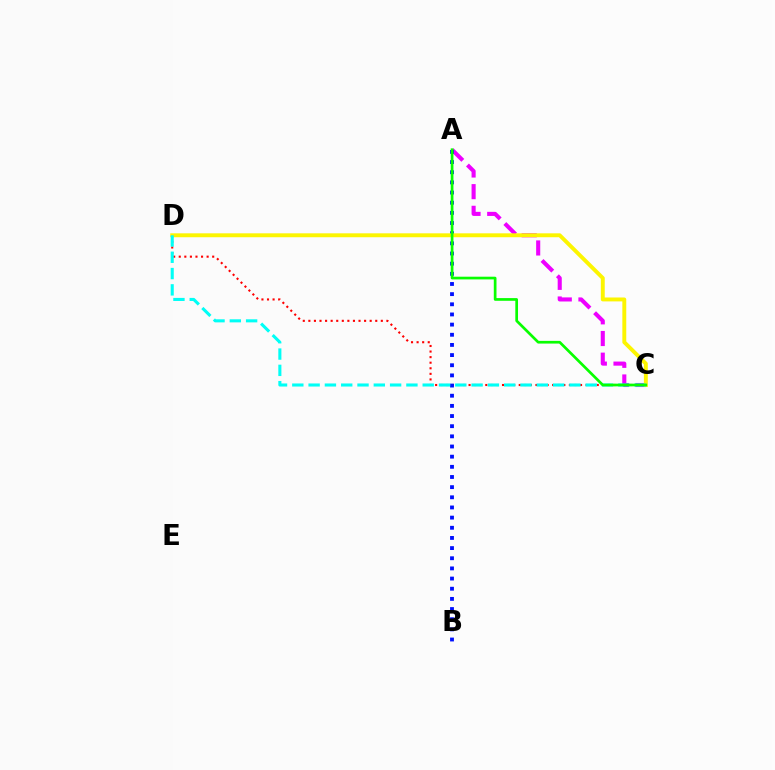{('C', 'D'): [{'color': '#ff0000', 'line_style': 'dotted', 'thickness': 1.51}, {'color': '#fcf500', 'line_style': 'solid', 'thickness': 2.82}, {'color': '#00fff6', 'line_style': 'dashed', 'thickness': 2.21}], ('A', 'C'): [{'color': '#ee00ff', 'line_style': 'dashed', 'thickness': 2.94}, {'color': '#08ff00', 'line_style': 'solid', 'thickness': 1.94}], ('A', 'B'): [{'color': '#0010ff', 'line_style': 'dotted', 'thickness': 2.76}]}